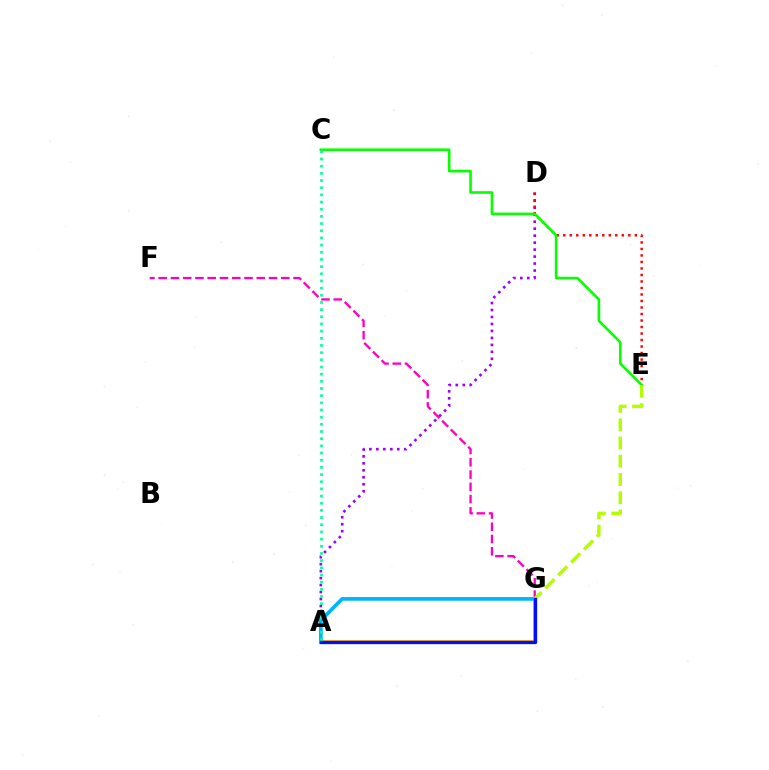{('A', 'D'): [{'color': '#9b00ff', 'line_style': 'dotted', 'thickness': 1.89}], ('D', 'E'): [{'color': '#ff0000', 'line_style': 'dotted', 'thickness': 1.77}], ('F', 'G'): [{'color': '#ff00bd', 'line_style': 'dashed', 'thickness': 1.67}], ('A', 'G'): [{'color': '#ffa500', 'line_style': 'solid', 'thickness': 2.69}, {'color': '#00b5ff', 'line_style': 'solid', 'thickness': 2.68}, {'color': '#0010ff', 'line_style': 'solid', 'thickness': 2.38}], ('C', 'E'): [{'color': '#08ff00', 'line_style': 'solid', 'thickness': 1.87}], ('A', 'C'): [{'color': '#00ff9d', 'line_style': 'dotted', 'thickness': 1.95}], ('E', 'G'): [{'color': '#b3ff00', 'line_style': 'dashed', 'thickness': 2.48}]}